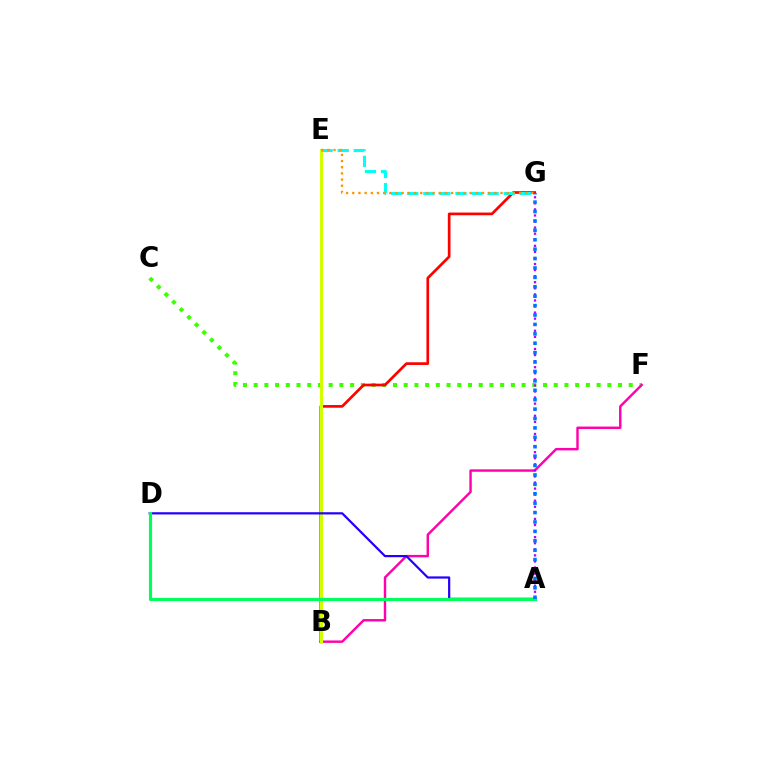{('C', 'F'): [{'color': '#3dff00', 'line_style': 'dotted', 'thickness': 2.91}], ('B', 'F'): [{'color': '#ff00ac', 'line_style': 'solid', 'thickness': 1.75}], ('B', 'G'): [{'color': '#ff0000', 'line_style': 'solid', 'thickness': 1.93}], ('B', 'E'): [{'color': '#d1ff00', 'line_style': 'solid', 'thickness': 2.19}], ('E', 'G'): [{'color': '#00fff6', 'line_style': 'dashed', 'thickness': 2.18}, {'color': '#ff9400', 'line_style': 'dotted', 'thickness': 1.68}], ('A', 'D'): [{'color': '#2500ff', 'line_style': 'solid', 'thickness': 1.59}, {'color': '#00ff5c', 'line_style': 'solid', 'thickness': 2.28}], ('A', 'G'): [{'color': '#b900ff', 'line_style': 'dotted', 'thickness': 1.65}, {'color': '#0074ff', 'line_style': 'dotted', 'thickness': 2.56}]}